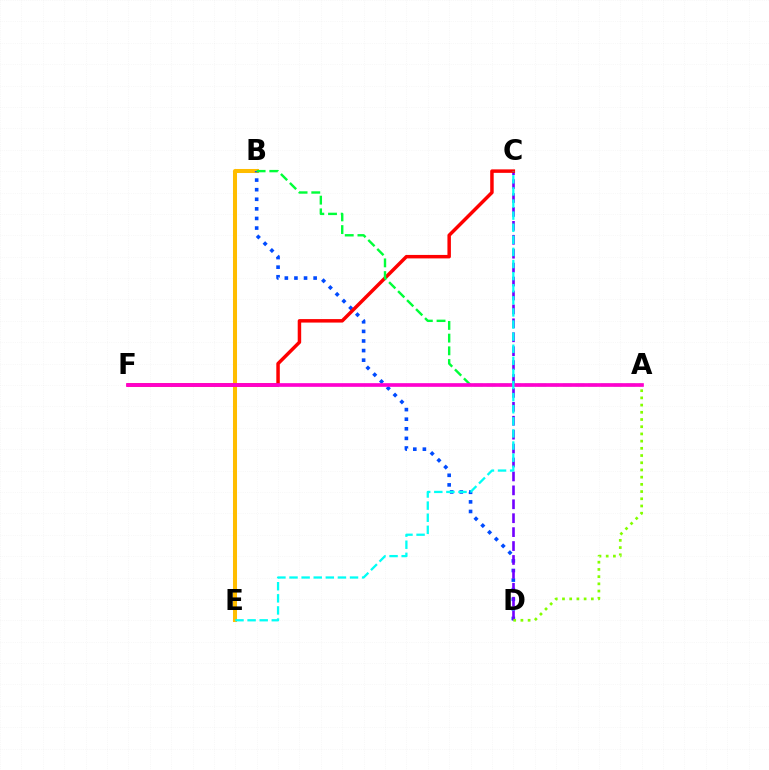{('B', 'E'): [{'color': '#ffbd00', 'line_style': 'solid', 'thickness': 2.9}], ('B', 'D'): [{'color': '#004bff', 'line_style': 'dotted', 'thickness': 2.61}], ('C', 'D'): [{'color': '#7200ff', 'line_style': 'dashed', 'thickness': 1.89}], ('C', 'F'): [{'color': '#ff0000', 'line_style': 'solid', 'thickness': 2.5}], ('A', 'B'): [{'color': '#00ff39', 'line_style': 'dashed', 'thickness': 1.73}], ('A', 'F'): [{'color': '#ff00cf', 'line_style': 'solid', 'thickness': 2.64}], ('C', 'E'): [{'color': '#00fff6', 'line_style': 'dashed', 'thickness': 1.64}], ('A', 'D'): [{'color': '#84ff00', 'line_style': 'dotted', 'thickness': 1.96}]}